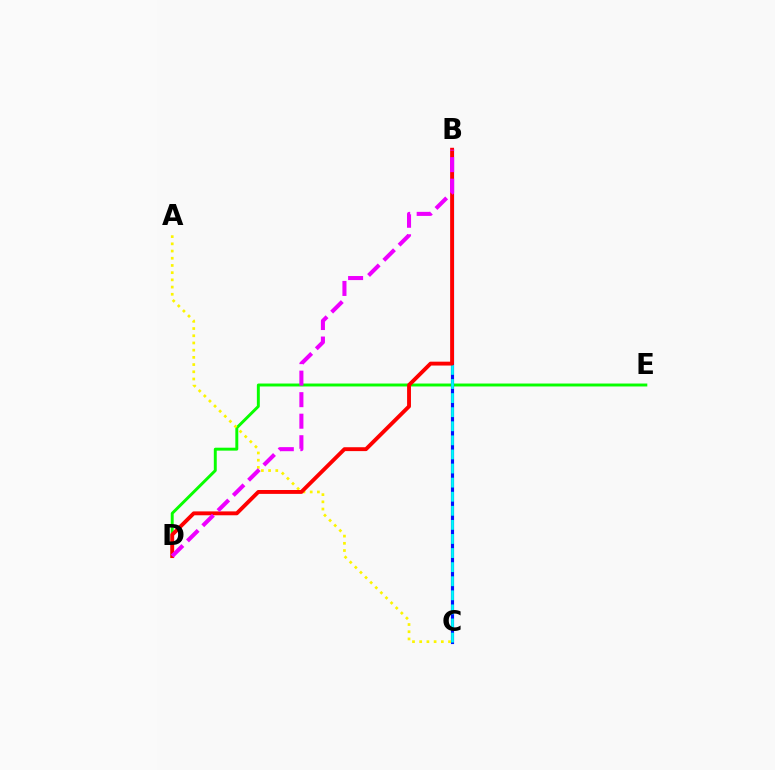{('D', 'E'): [{'color': '#08ff00', 'line_style': 'solid', 'thickness': 2.11}], ('B', 'C'): [{'color': '#0010ff', 'line_style': 'solid', 'thickness': 2.26}, {'color': '#00fff6', 'line_style': 'dashed', 'thickness': 1.91}], ('A', 'C'): [{'color': '#fcf500', 'line_style': 'dotted', 'thickness': 1.96}], ('B', 'D'): [{'color': '#ff0000', 'line_style': 'solid', 'thickness': 2.79}, {'color': '#ee00ff', 'line_style': 'dashed', 'thickness': 2.92}]}